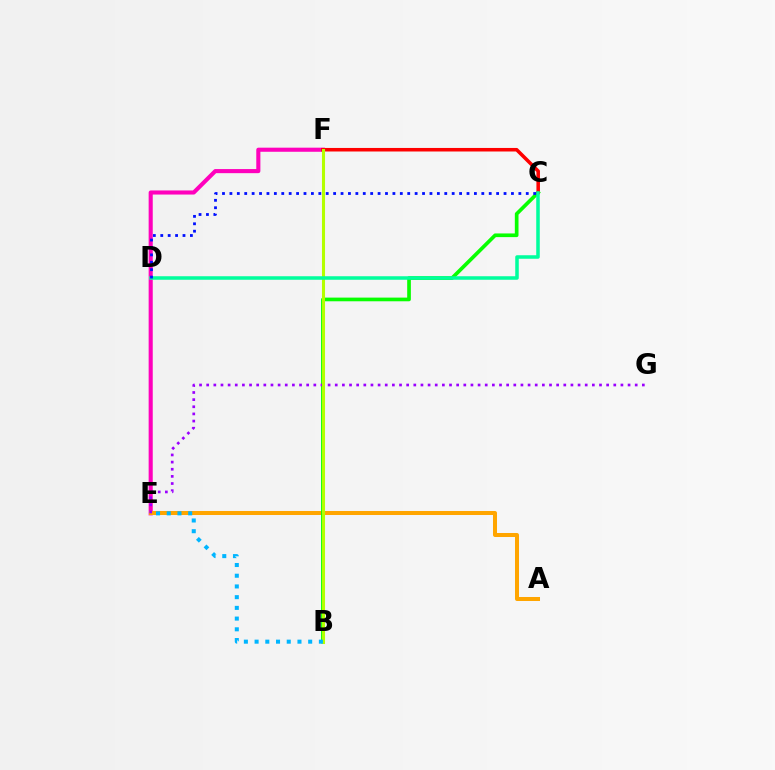{('E', 'F'): [{'color': '#ff00bd', 'line_style': 'solid', 'thickness': 2.95}], ('A', 'E'): [{'color': '#ffa500', 'line_style': 'solid', 'thickness': 2.89}], ('B', 'C'): [{'color': '#08ff00', 'line_style': 'solid', 'thickness': 2.65}], ('E', 'G'): [{'color': '#9b00ff', 'line_style': 'dotted', 'thickness': 1.94}], ('C', 'F'): [{'color': '#ff0000', 'line_style': 'solid', 'thickness': 2.55}], ('B', 'F'): [{'color': '#b3ff00', 'line_style': 'solid', 'thickness': 2.21}], ('C', 'D'): [{'color': '#00ff9d', 'line_style': 'solid', 'thickness': 2.54}, {'color': '#0010ff', 'line_style': 'dotted', 'thickness': 2.01}], ('B', 'E'): [{'color': '#00b5ff', 'line_style': 'dotted', 'thickness': 2.91}]}